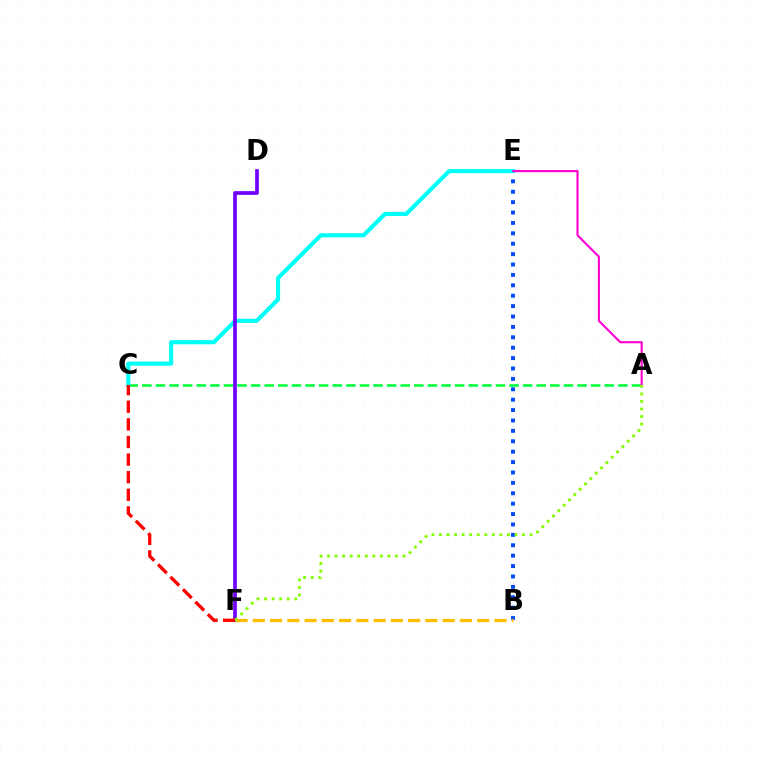{('B', 'E'): [{'color': '#004bff', 'line_style': 'dotted', 'thickness': 2.82}], ('A', 'C'): [{'color': '#00ff39', 'line_style': 'dashed', 'thickness': 1.85}], ('C', 'E'): [{'color': '#00fff6', 'line_style': 'solid', 'thickness': 2.97}], ('D', 'F'): [{'color': '#7200ff', 'line_style': 'solid', 'thickness': 2.67}], ('C', 'F'): [{'color': '#ff0000', 'line_style': 'dashed', 'thickness': 2.39}], ('B', 'F'): [{'color': '#ffbd00', 'line_style': 'dashed', 'thickness': 2.35}], ('A', 'E'): [{'color': '#ff00cf', 'line_style': 'solid', 'thickness': 1.51}], ('A', 'F'): [{'color': '#84ff00', 'line_style': 'dotted', 'thickness': 2.05}]}